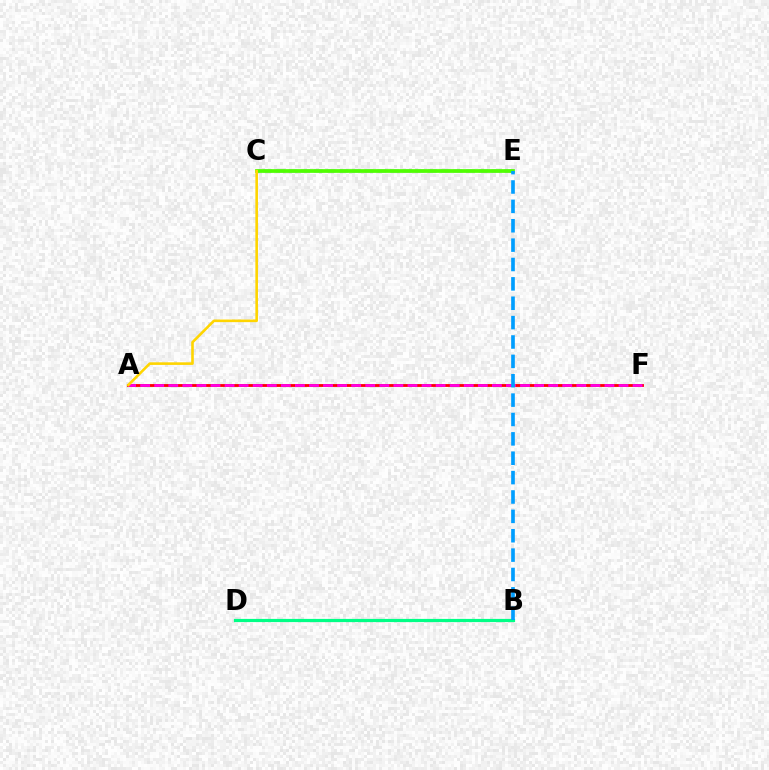{('A', 'F'): [{'color': '#ff0000', 'line_style': 'solid', 'thickness': 2.04}, {'color': '#ff00ed', 'line_style': 'dashed', 'thickness': 1.91}], ('C', 'E'): [{'color': '#3700ff', 'line_style': 'dashed', 'thickness': 1.72}, {'color': '#4fff00', 'line_style': 'solid', 'thickness': 2.68}], ('B', 'D'): [{'color': '#00ff86', 'line_style': 'solid', 'thickness': 2.3}], ('B', 'E'): [{'color': '#009eff', 'line_style': 'dashed', 'thickness': 2.63}], ('A', 'C'): [{'color': '#ffd500', 'line_style': 'solid', 'thickness': 1.88}]}